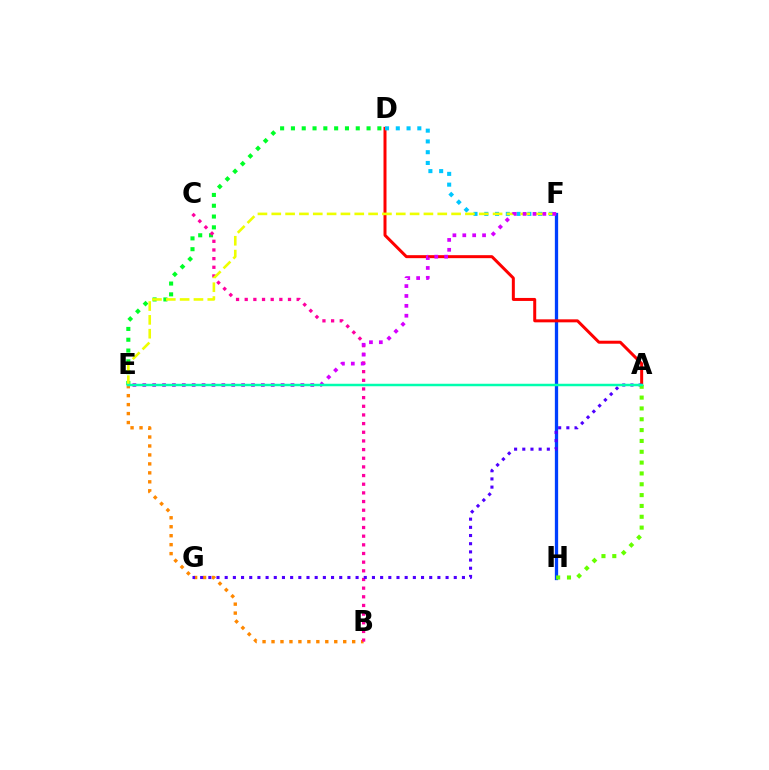{('F', 'H'): [{'color': '#003fff', 'line_style': 'solid', 'thickness': 2.37}], ('B', 'E'): [{'color': '#ff8800', 'line_style': 'dotted', 'thickness': 2.44}], ('D', 'E'): [{'color': '#00ff27', 'line_style': 'dotted', 'thickness': 2.94}], ('A', 'D'): [{'color': '#ff0000', 'line_style': 'solid', 'thickness': 2.16}], ('B', 'C'): [{'color': '#ff00a0', 'line_style': 'dotted', 'thickness': 2.35}], ('A', 'G'): [{'color': '#4f00ff', 'line_style': 'dotted', 'thickness': 2.22}], ('D', 'F'): [{'color': '#00c7ff', 'line_style': 'dotted', 'thickness': 2.93}], ('E', 'F'): [{'color': '#eeff00', 'line_style': 'dashed', 'thickness': 1.88}, {'color': '#d600ff', 'line_style': 'dotted', 'thickness': 2.68}], ('A', 'H'): [{'color': '#66ff00', 'line_style': 'dotted', 'thickness': 2.94}], ('A', 'E'): [{'color': '#00ffaf', 'line_style': 'solid', 'thickness': 1.79}]}